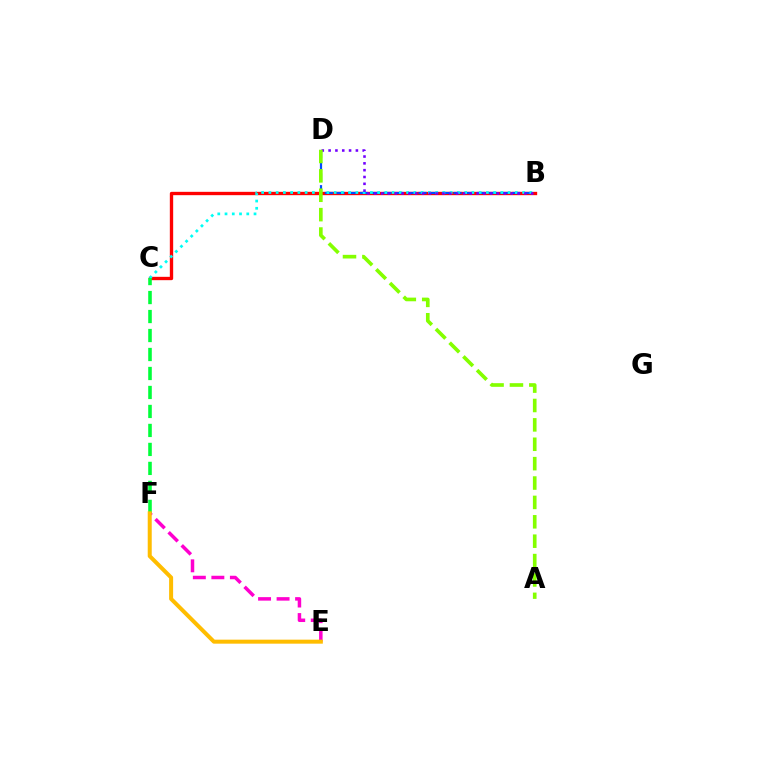{('B', 'C'): [{'color': '#ff0000', 'line_style': 'solid', 'thickness': 2.41}, {'color': '#00fff6', 'line_style': 'dotted', 'thickness': 1.97}], ('B', 'D'): [{'color': '#004bff', 'line_style': 'dashed', 'thickness': 1.59}, {'color': '#7200ff', 'line_style': 'dotted', 'thickness': 1.85}], ('E', 'F'): [{'color': '#ff00cf', 'line_style': 'dashed', 'thickness': 2.52}, {'color': '#ffbd00', 'line_style': 'solid', 'thickness': 2.88}], ('A', 'D'): [{'color': '#84ff00', 'line_style': 'dashed', 'thickness': 2.63}], ('C', 'F'): [{'color': '#00ff39', 'line_style': 'dashed', 'thickness': 2.58}]}